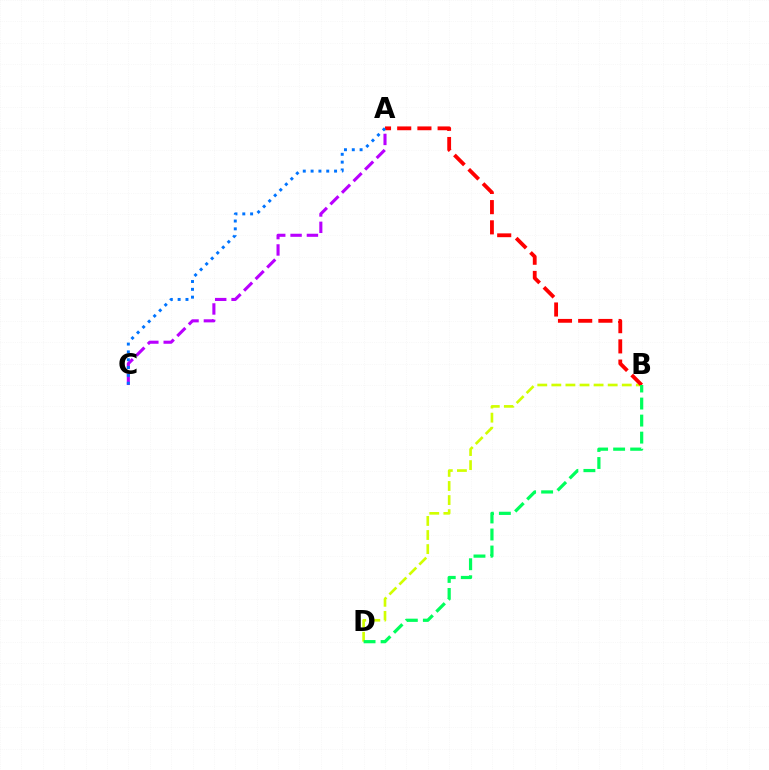{('B', 'D'): [{'color': '#d1ff00', 'line_style': 'dashed', 'thickness': 1.91}, {'color': '#00ff5c', 'line_style': 'dashed', 'thickness': 2.32}], ('A', 'C'): [{'color': '#b900ff', 'line_style': 'dashed', 'thickness': 2.22}, {'color': '#0074ff', 'line_style': 'dotted', 'thickness': 2.12}], ('A', 'B'): [{'color': '#ff0000', 'line_style': 'dashed', 'thickness': 2.75}]}